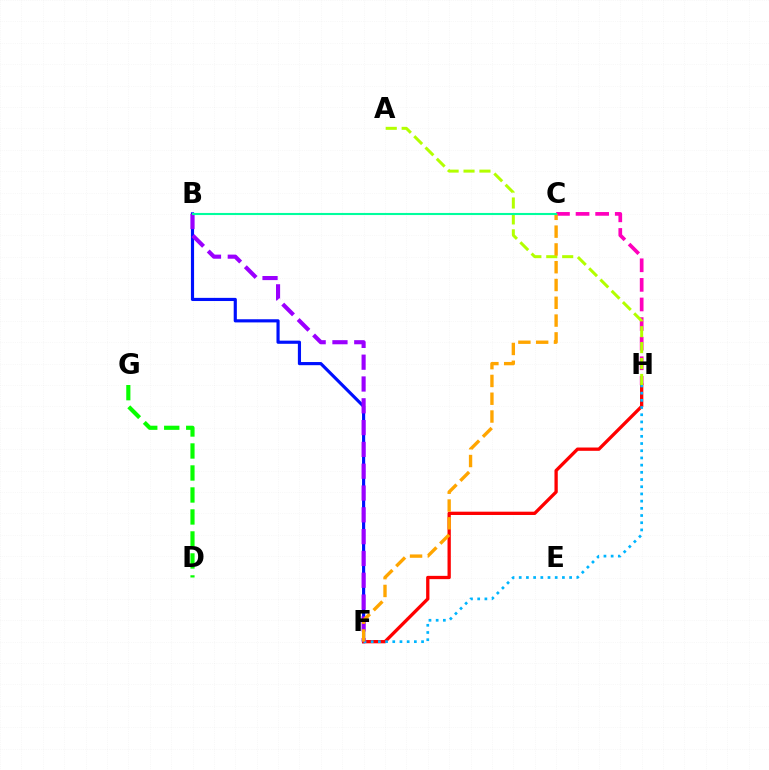{('C', 'H'): [{'color': '#ff00bd', 'line_style': 'dashed', 'thickness': 2.66}], ('B', 'F'): [{'color': '#0010ff', 'line_style': 'solid', 'thickness': 2.27}, {'color': '#9b00ff', 'line_style': 'dashed', 'thickness': 2.96}], ('F', 'H'): [{'color': '#ff0000', 'line_style': 'solid', 'thickness': 2.38}, {'color': '#00b5ff', 'line_style': 'dotted', 'thickness': 1.96}], ('A', 'H'): [{'color': '#b3ff00', 'line_style': 'dashed', 'thickness': 2.16}], ('C', 'F'): [{'color': '#ffa500', 'line_style': 'dashed', 'thickness': 2.42}], ('B', 'C'): [{'color': '#00ff9d', 'line_style': 'solid', 'thickness': 1.52}], ('D', 'G'): [{'color': '#08ff00', 'line_style': 'dashed', 'thickness': 2.99}]}